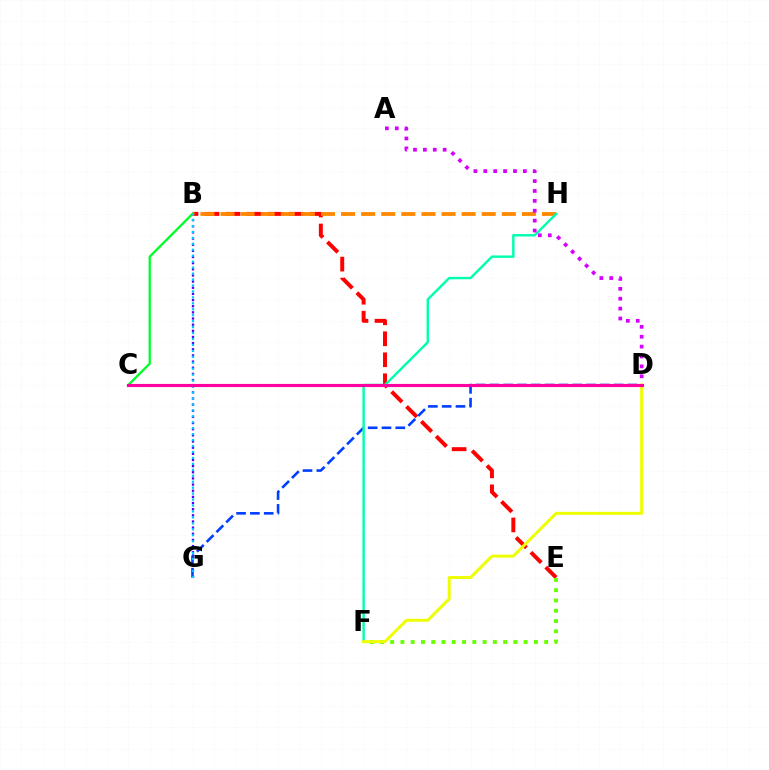{('B', 'E'): [{'color': '#ff0000', 'line_style': 'dashed', 'thickness': 2.85}], ('B', 'H'): [{'color': '#ff8800', 'line_style': 'dashed', 'thickness': 2.73}], ('D', 'G'): [{'color': '#003fff', 'line_style': 'dashed', 'thickness': 1.88}], ('B', 'C'): [{'color': '#00ff27', 'line_style': 'solid', 'thickness': 1.66}], ('E', 'F'): [{'color': '#66ff00', 'line_style': 'dotted', 'thickness': 2.79}], ('B', 'G'): [{'color': '#4f00ff', 'line_style': 'dotted', 'thickness': 1.67}, {'color': '#00c7ff', 'line_style': 'dotted', 'thickness': 1.62}], ('F', 'H'): [{'color': '#00ffaf', 'line_style': 'solid', 'thickness': 1.76}], ('A', 'D'): [{'color': '#d600ff', 'line_style': 'dotted', 'thickness': 2.69}], ('D', 'F'): [{'color': '#eeff00', 'line_style': 'solid', 'thickness': 2.15}], ('C', 'D'): [{'color': '#ff00a0', 'line_style': 'solid', 'thickness': 2.26}]}